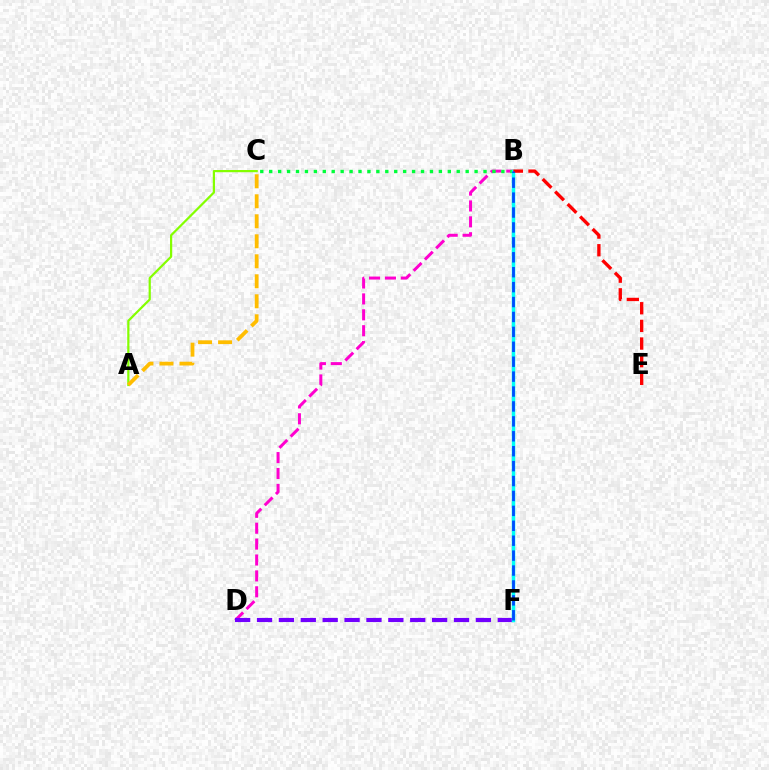{('B', 'D'): [{'color': '#ff00cf', 'line_style': 'dashed', 'thickness': 2.16}], ('B', 'C'): [{'color': '#00ff39', 'line_style': 'dotted', 'thickness': 2.43}], ('D', 'F'): [{'color': '#7200ff', 'line_style': 'dashed', 'thickness': 2.97}], ('B', 'F'): [{'color': '#00fff6', 'line_style': 'solid', 'thickness': 2.52}, {'color': '#004bff', 'line_style': 'dashed', 'thickness': 2.03}], ('A', 'C'): [{'color': '#84ff00', 'line_style': 'solid', 'thickness': 1.59}, {'color': '#ffbd00', 'line_style': 'dashed', 'thickness': 2.72}], ('B', 'E'): [{'color': '#ff0000', 'line_style': 'dashed', 'thickness': 2.4}]}